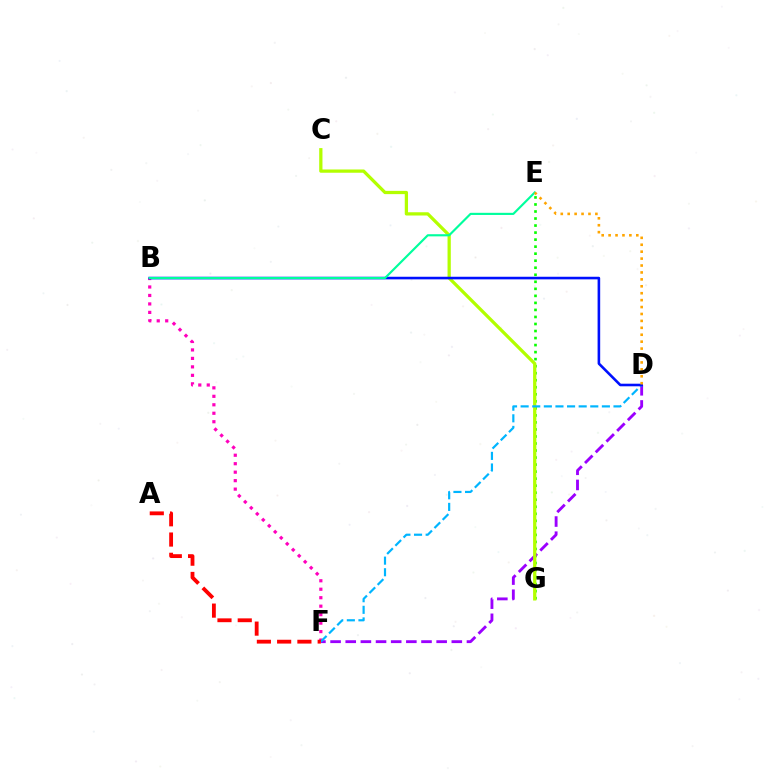{('E', 'G'): [{'color': '#08ff00', 'line_style': 'dotted', 'thickness': 1.91}], ('D', 'F'): [{'color': '#9b00ff', 'line_style': 'dashed', 'thickness': 2.06}, {'color': '#00b5ff', 'line_style': 'dashed', 'thickness': 1.58}], ('C', 'G'): [{'color': '#b3ff00', 'line_style': 'solid', 'thickness': 2.34}], ('B', 'F'): [{'color': '#ff00bd', 'line_style': 'dotted', 'thickness': 2.3}], ('B', 'D'): [{'color': '#0010ff', 'line_style': 'solid', 'thickness': 1.87}], ('A', 'F'): [{'color': '#ff0000', 'line_style': 'dashed', 'thickness': 2.75}], ('B', 'E'): [{'color': '#00ff9d', 'line_style': 'solid', 'thickness': 1.55}], ('D', 'E'): [{'color': '#ffa500', 'line_style': 'dotted', 'thickness': 1.88}]}